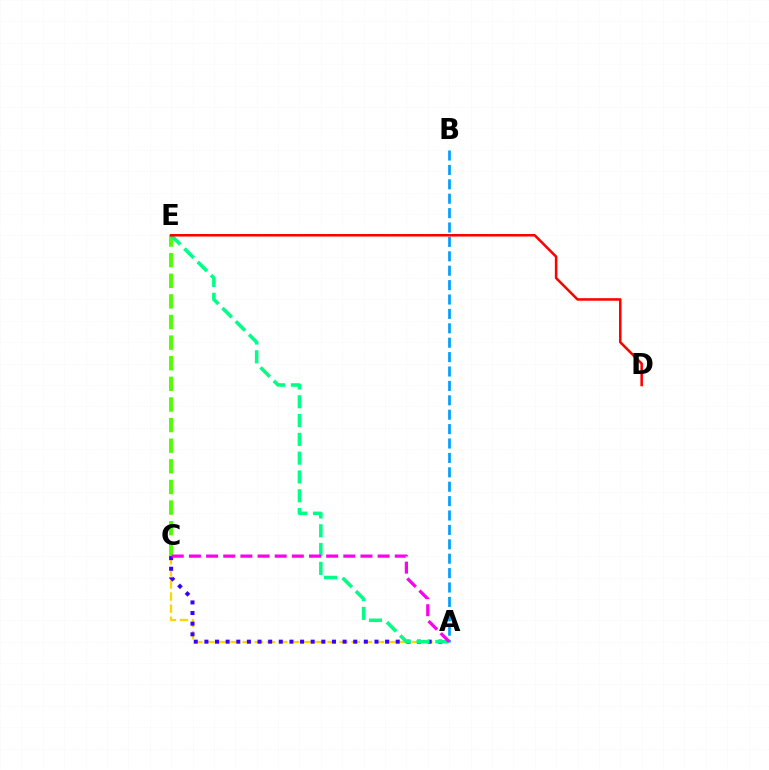{('A', 'C'): [{'color': '#ffd500', 'line_style': 'dashed', 'thickness': 1.65}, {'color': '#3700ff', 'line_style': 'dotted', 'thickness': 2.89}, {'color': '#ff00ed', 'line_style': 'dashed', 'thickness': 2.33}], ('C', 'E'): [{'color': '#4fff00', 'line_style': 'dashed', 'thickness': 2.8}], ('A', 'B'): [{'color': '#009eff', 'line_style': 'dashed', 'thickness': 1.96}], ('A', 'E'): [{'color': '#00ff86', 'line_style': 'dashed', 'thickness': 2.55}], ('D', 'E'): [{'color': '#ff0000', 'line_style': 'solid', 'thickness': 1.83}]}